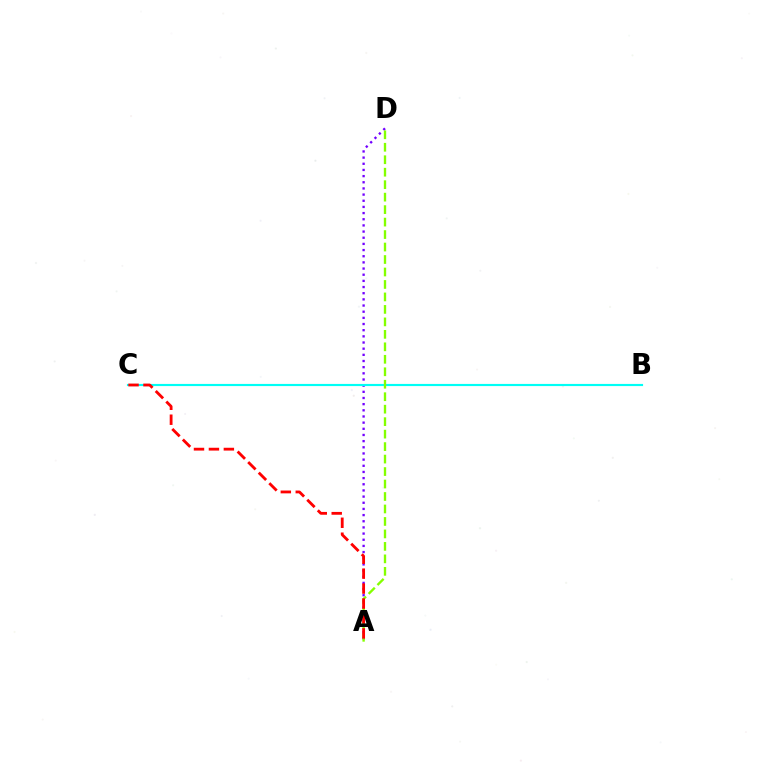{('A', 'D'): [{'color': '#7200ff', 'line_style': 'dotted', 'thickness': 1.67}, {'color': '#84ff00', 'line_style': 'dashed', 'thickness': 1.69}], ('B', 'C'): [{'color': '#00fff6', 'line_style': 'solid', 'thickness': 1.55}], ('A', 'C'): [{'color': '#ff0000', 'line_style': 'dashed', 'thickness': 2.03}]}